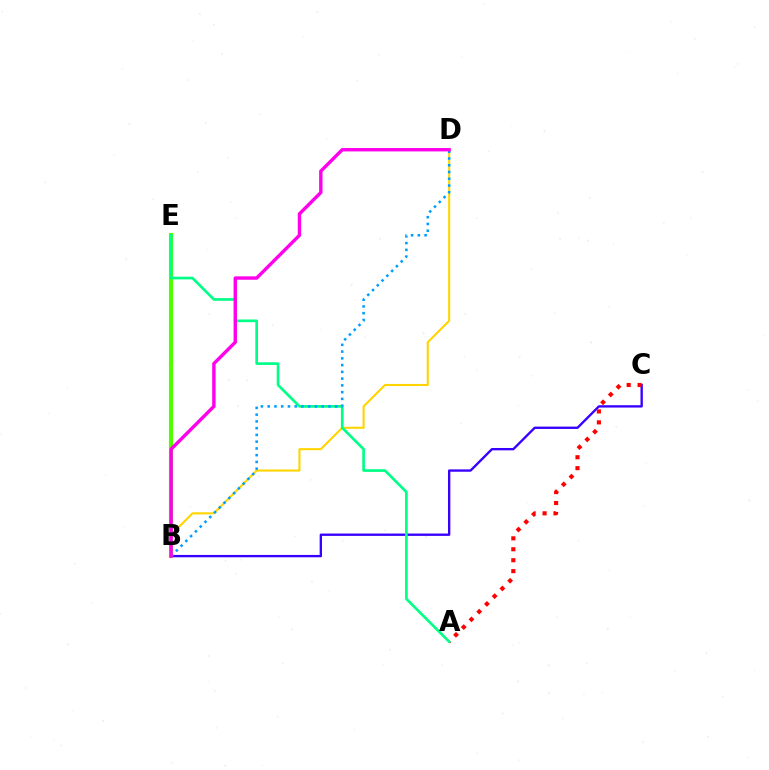{('B', 'C'): [{'color': '#3700ff', 'line_style': 'solid', 'thickness': 1.69}], ('B', 'E'): [{'color': '#4fff00', 'line_style': 'solid', 'thickness': 2.96}], ('A', 'C'): [{'color': '#ff0000', 'line_style': 'dotted', 'thickness': 2.97}], ('B', 'D'): [{'color': '#ffd500', 'line_style': 'solid', 'thickness': 1.51}, {'color': '#009eff', 'line_style': 'dotted', 'thickness': 1.84}, {'color': '#ff00ed', 'line_style': 'solid', 'thickness': 2.44}], ('A', 'E'): [{'color': '#00ff86', 'line_style': 'solid', 'thickness': 1.92}]}